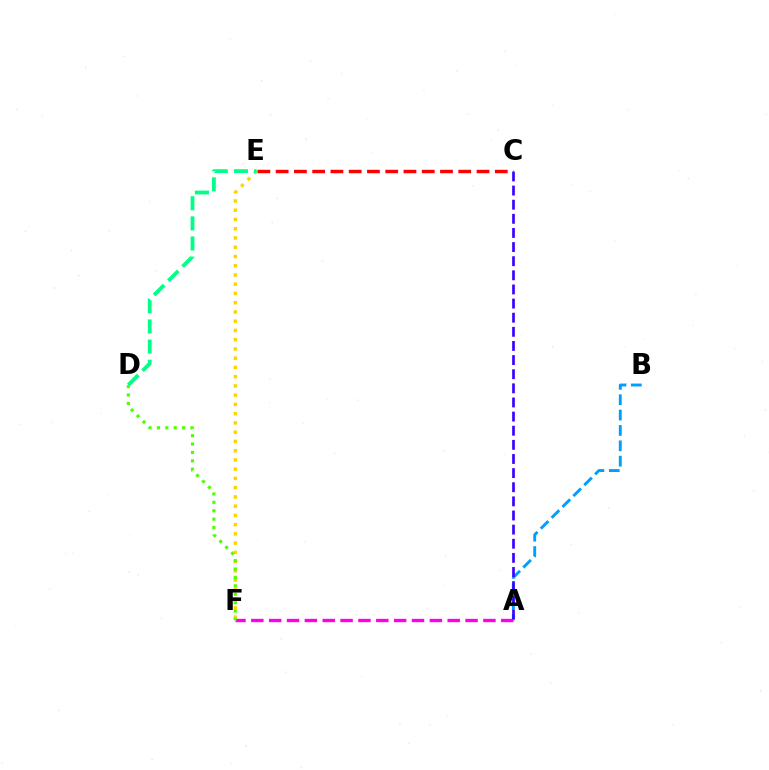{('A', 'B'): [{'color': '#009eff', 'line_style': 'dashed', 'thickness': 2.09}], ('E', 'F'): [{'color': '#ffd500', 'line_style': 'dotted', 'thickness': 2.51}], ('A', 'F'): [{'color': '#ff00ed', 'line_style': 'dashed', 'thickness': 2.43}], ('A', 'C'): [{'color': '#3700ff', 'line_style': 'dashed', 'thickness': 1.92}], ('D', 'E'): [{'color': '#00ff86', 'line_style': 'dashed', 'thickness': 2.73}], ('C', 'E'): [{'color': '#ff0000', 'line_style': 'dashed', 'thickness': 2.48}], ('D', 'F'): [{'color': '#4fff00', 'line_style': 'dotted', 'thickness': 2.28}]}